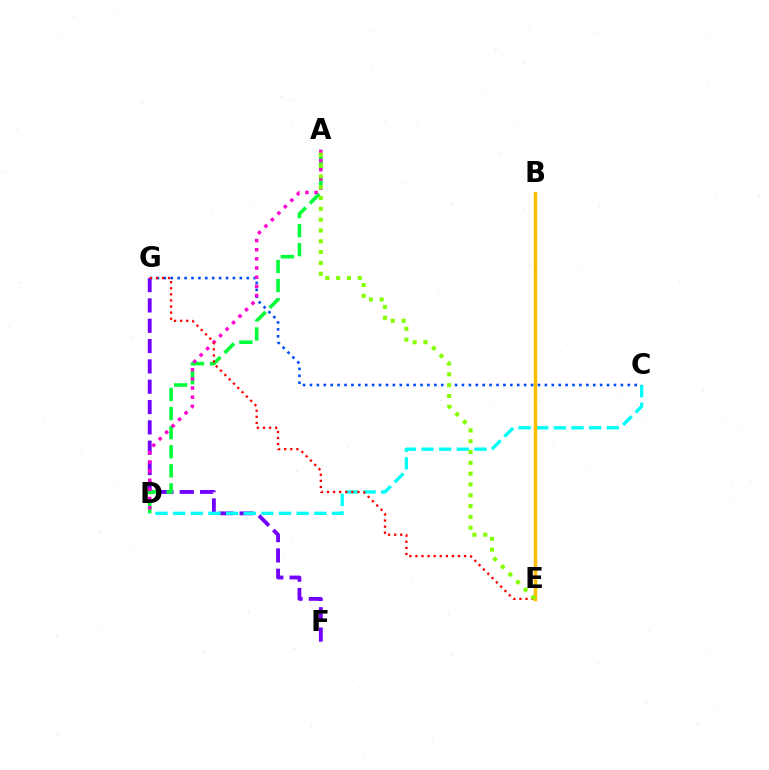{('F', 'G'): [{'color': '#7200ff', 'line_style': 'dashed', 'thickness': 2.76}], ('C', 'D'): [{'color': '#00fff6', 'line_style': 'dashed', 'thickness': 2.4}], ('B', 'E'): [{'color': '#ffbd00', 'line_style': 'solid', 'thickness': 2.48}], ('A', 'D'): [{'color': '#00ff39', 'line_style': 'dashed', 'thickness': 2.59}, {'color': '#ff00cf', 'line_style': 'dotted', 'thickness': 2.49}], ('C', 'G'): [{'color': '#004bff', 'line_style': 'dotted', 'thickness': 1.88}], ('E', 'G'): [{'color': '#ff0000', 'line_style': 'dotted', 'thickness': 1.65}], ('A', 'E'): [{'color': '#84ff00', 'line_style': 'dotted', 'thickness': 2.94}]}